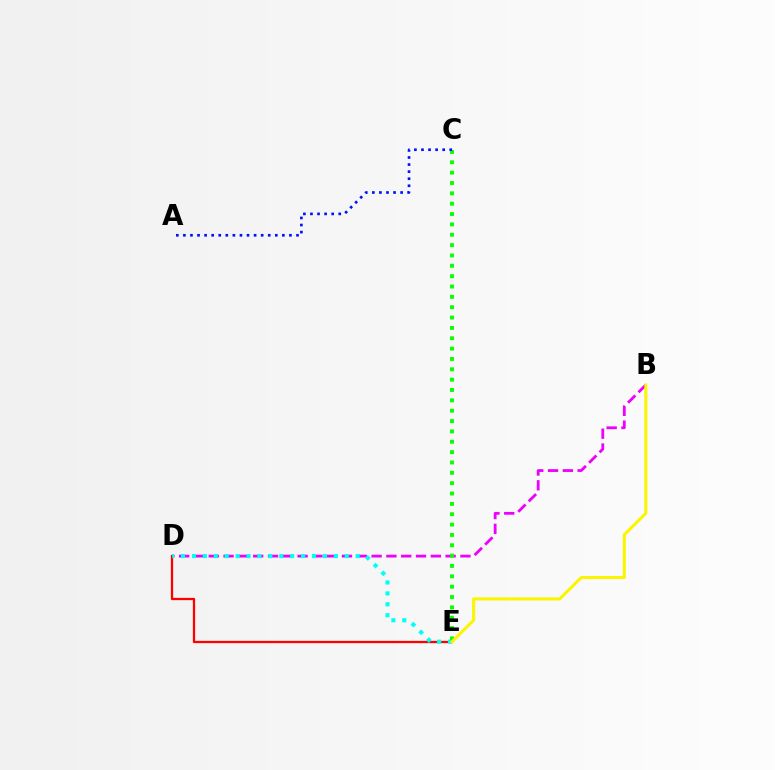{('B', 'D'): [{'color': '#ee00ff', 'line_style': 'dashed', 'thickness': 2.01}], ('D', 'E'): [{'color': '#ff0000', 'line_style': 'solid', 'thickness': 1.64}, {'color': '#00fff6', 'line_style': 'dotted', 'thickness': 2.97}], ('C', 'E'): [{'color': '#08ff00', 'line_style': 'dotted', 'thickness': 2.81}], ('B', 'E'): [{'color': '#fcf500', 'line_style': 'solid', 'thickness': 2.2}], ('A', 'C'): [{'color': '#0010ff', 'line_style': 'dotted', 'thickness': 1.92}]}